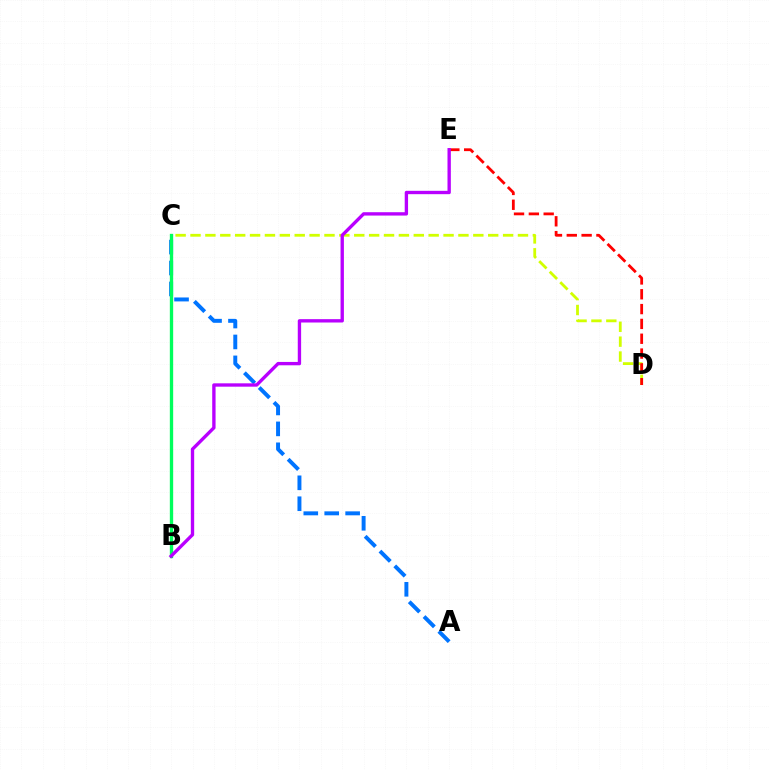{('A', 'C'): [{'color': '#0074ff', 'line_style': 'dashed', 'thickness': 2.84}], ('B', 'C'): [{'color': '#00ff5c', 'line_style': 'solid', 'thickness': 2.4}], ('C', 'D'): [{'color': '#d1ff00', 'line_style': 'dashed', 'thickness': 2.02}], ('D', 'E'): [{'color': '#ff0000', 'line_style': 'dashed', 'thickness': 2.01}], ('B', 'E'): [{'color': '#b900ff', 'line_style': 'solid', 'thickness': 2.41}]}